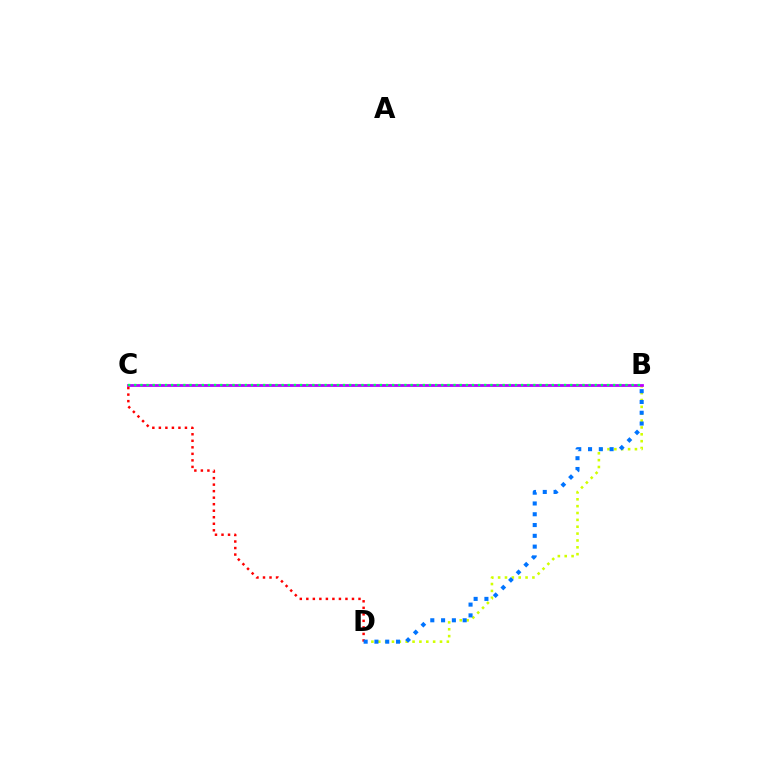{('B', 'D'): [{'color': '#d1ff00', 'line_style': 'dotted', 'thickness': 1.86}, {'color': '#0074ff', 'line_style': 'dotted', 'thickness': 2.93}], ('B', 'C'): [{'color': '#b900ff', 'line_style': 'solid', 'thickness': 2.01}, {'color': '#00ff5c', 'line_style': 'dotted', 'thickness': 1.67}], ('C', 'D'): [{'color': '#ff0000', 'line_style': 'dotted', 'thickness': 1.77}]}